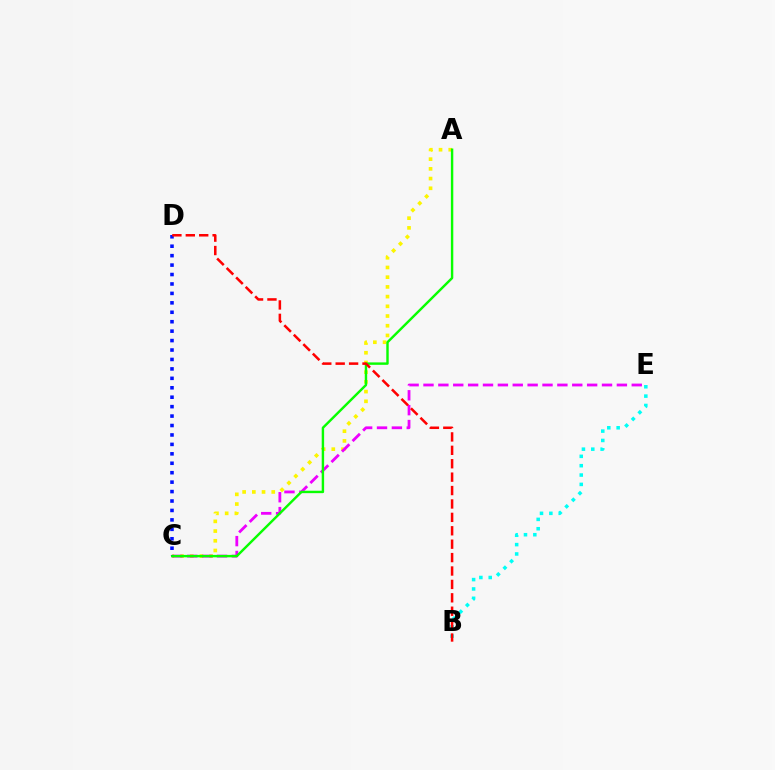{('B', 'E'): [{'color': '#00fff6', 'line_style': 'dotted', 'thickness': 2.54}], ('A', 'C'): [{'color': '#fcf500', 'line_style': 'dotted', 'thickness': 2.64}, {'color': '#08ff00', 'line_style': 'solid', 'thickness': 1.74}], ('C', 'E'): [{'color': '#ee00ff', 'line_style': 'dashed', 'thickness': 2.02}], ('C', 'D'): [{'color': '#0010ff', 'line_style': 'dotted', 'thickness': 2.56}], ('B', 'D'): [{'color': '#ff0000', 'line_style': 'dashed', 'thickness': 1.82}]}